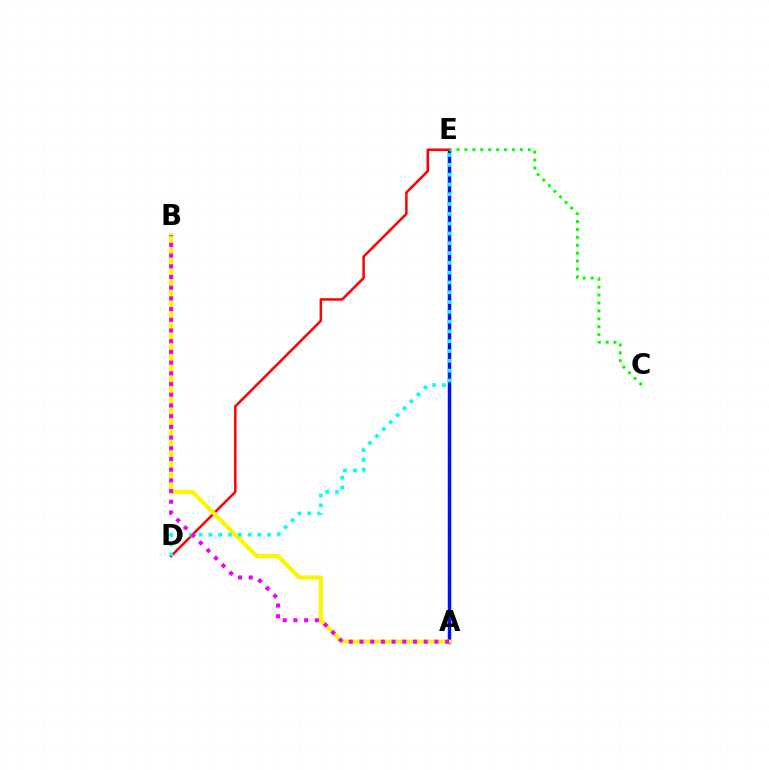{('A', 'E'): [{'color': '#0010ff', 'line_style': 'solid', 'thickness': 2.49}], ('D', 'E'): [{'color': '#ff0000', 'line_style': 'solid', 'thickness': 1.8}, {'color': '#00fff6', 'line_style': 'dotted', 'thickness': 2.66}], ('C', 'E'): [{'color': '#08ff00', 'line_style': 'dotted', 'thickness': 2.15}], ('A', 'B'): [{'color': '#fcf500', 'line_style': 'solid', 'thickness': 2.98}, {'color': '#ee00ff', 'line_style': 'dotted', 'thickness': 2.91}]}